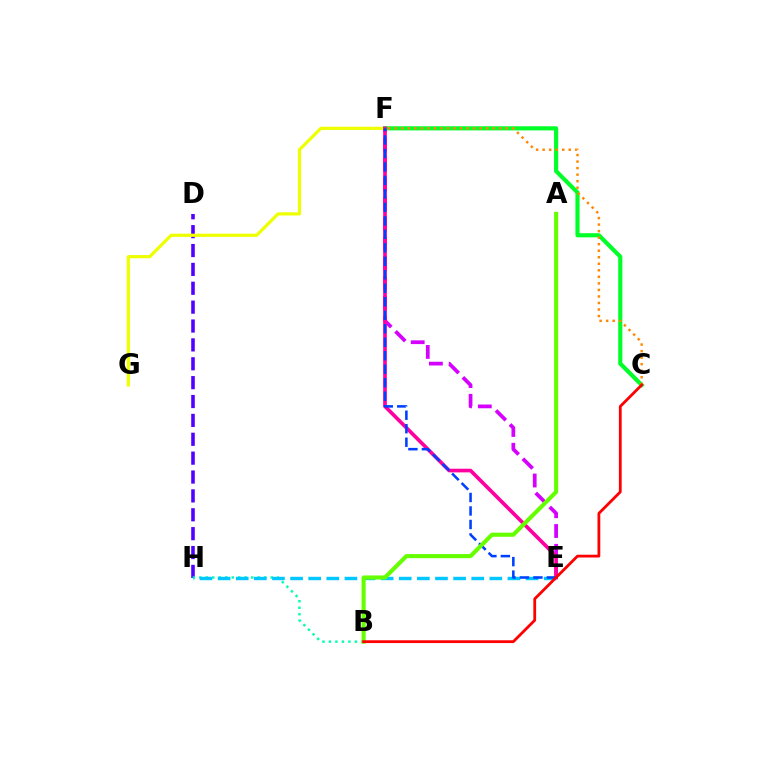{('D', 'H'): [{'color': '#4f00ff', 'line_style': 'dashed', 'thickness': 2.56}], ('F', 'G'): [{'color': '#eeff00', 'line_style': 'solid', 'thickness': 2.31}], ('E', 'F'): [{'color': '#d600ff', 'line_style': 'dashed', 'thickness': 2.69}, {'color': '#ff00a0', 'line_style': 'solid', 'thickness': 2.64}, {'color': '#003fff', 'line_style': 'dashed', 'thickness': 1.83}], ('B', 'H'): [{'color': '#00ffaf', 'line_style': 'dotted', 'thickness': 1.76}], ('C', 'F'): [{'color': '#00ff27', 'line_style': 'solid', 'thickness': 2.98}, {'color': '#ff8800', 'line_style': 'dotted', 'thickness': 1.77}], ('E', 'H'): [{'color': '#00c7ff', 'line_style': 'dashed', 'thickness': 2.46}], ('A', 'B'): [{'color': '#66ff00', 'line_style': 'solid', 'thickness': 2.96}], ('B', 'C'): [{'color': '#ff0000', 'line_style': 'solid', 'thickness': 2.01}]}